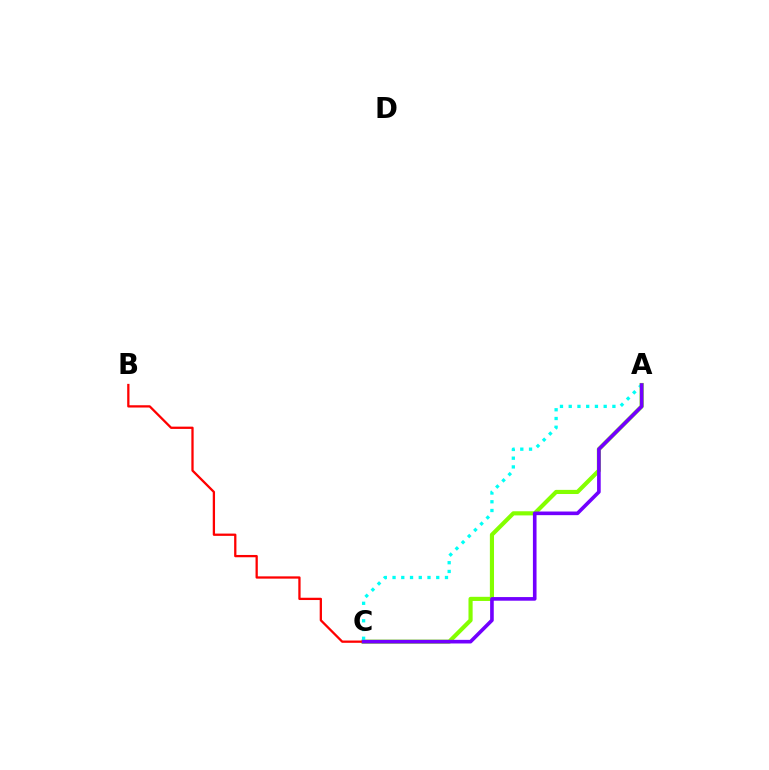{('A', 'C'): [{'color': '#84ff00', 'line_style': 'solid', 'thickness': 2.98}, {'color': '#00fff6', 'line_style': 'dotted', 'thickness': 2.37}, {'color': '#7200ff', 'line_style': 'solid', 'thickness': 2.61}], ('B', 'C'): [{'color': '#ff0000', 'line_style': 'solid', 'thickness': 1.64}]}